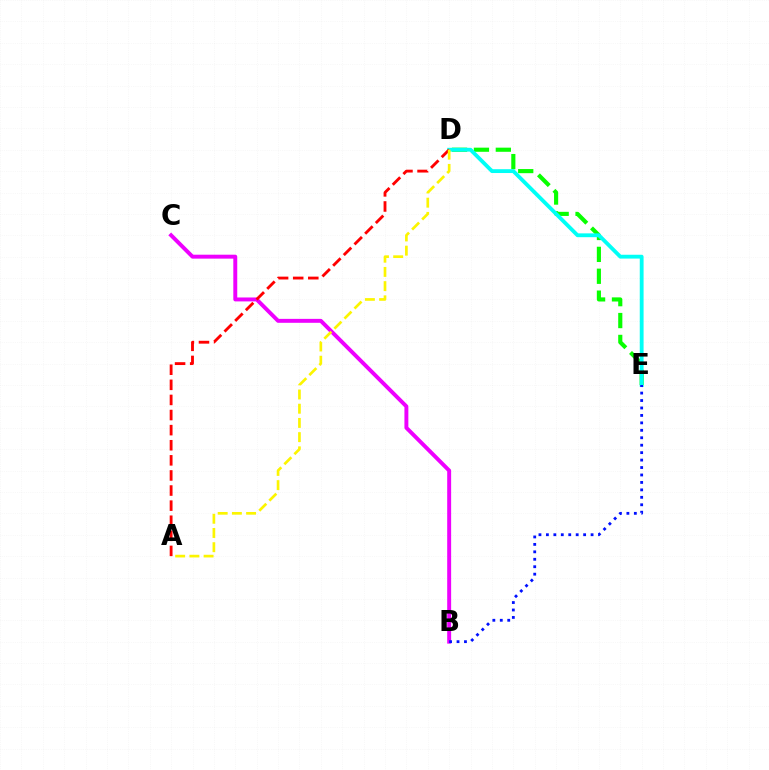{('B', 'C'): [{'color': '#ee00ff', 'line_style': 'solid', 'thickness': 2.83}], ('D', 'E'): [{'color': '#08ff00', 'line_style': 'dashed', 'thickness': 2.97}, {'color': '#00fff6', 'line_style': 'solid', 'thickness': 2.76}], ('A', 'D'): [{'color': '#ff0000', 'line_style': 'dashed', 'thickness': 2.05}, {'color': '#fcf500', 'line_style': 'dashed', 'thickness': 1.93}], ('B', 'E'): [{'color': '#0010ff', 'line_style': 'dotted', 'thickness': 2.02}]}